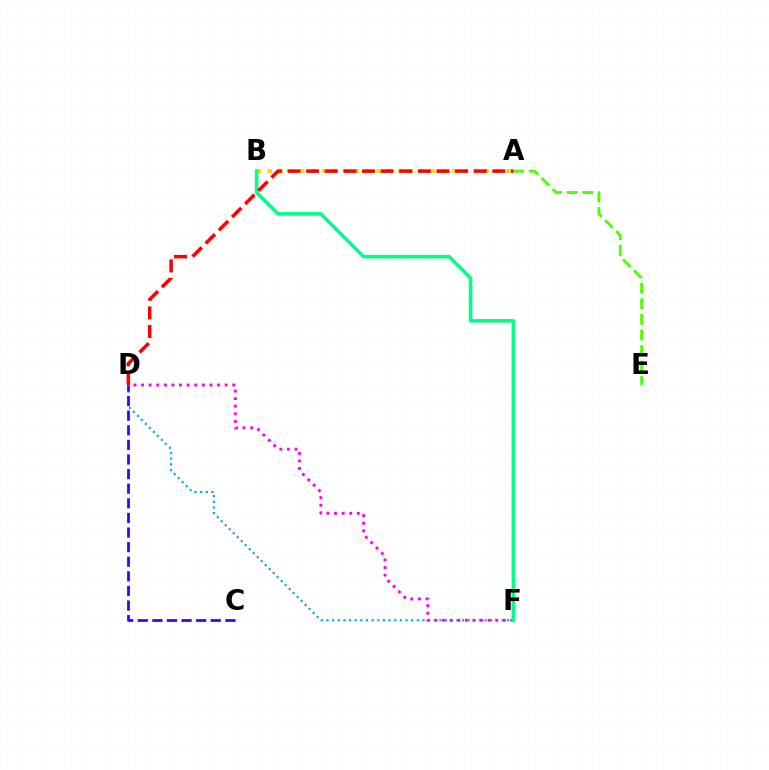{('D', 'F'): [{'color': '#009eff', 'line_style': 'dotted', 'thickness': 1.53}, {'color': '#ff00ed', 'line_style': 'dotted', 'thickness': 2.06}], ('A', 'B'): [{'color': '#ffd500', 'line_style': 'dotted', 'thickness': 2.95}], ('C', 'D'): [{'color': '#3700ff', 'line_style': 'dashed', 'thickness': 1.98}], ('A', 'E'): [{'color': '#4fff00', 'line_style': 'dashed', 'thickness': 2.12}], ('B', 'F'): [{'color': '#00ff86', 'line_style': 'solid', 'thickness': 2.57}], ('A', 'D'): [{'color': '#ff0000', 'line_style': 'dashed', 'thickness': 2.53}]}